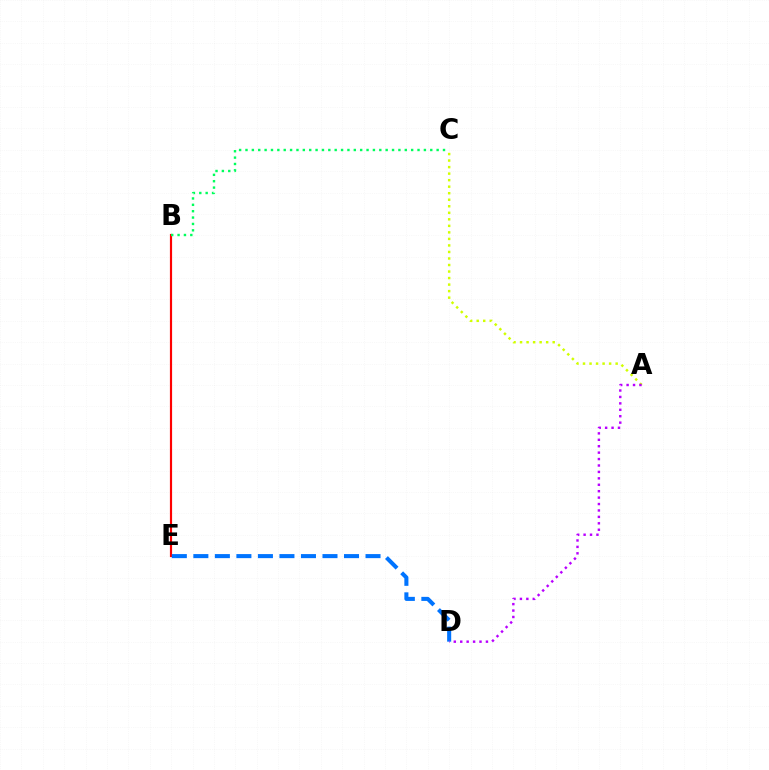{('B', 'E'): [{'color': '#ff0000', 'line_style': 'solid', 'thickness': 1.57}], ('A', 'C'): [{'color': '#d1ff00', 'line_style': 'dotted', 'thickness': 1.77}], ('B', 'C'): [{'color': '#00ff5c', 'line_style': 'dotted', 'thickness': 1.73}], ('D', 'E'): [{'color': '#0074ff', 'line_style': 'dashed', 'thickness': 2.92}], ('A', 'D'): [{'color': '#b900ff', 'line_style': 'dotted', 'thickness': 1.75}]}